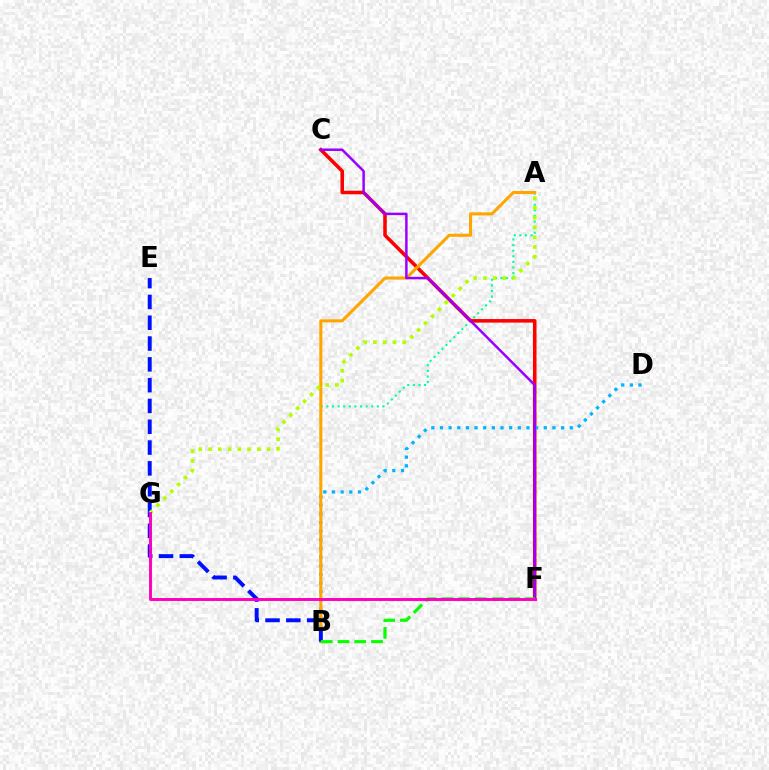{('A', 'B'): [{'color': '#00ff9d', 'line_style': 'dotted', 'thickness': 1.52}, {'color': '#ffa500', 'line_style': 'solid', 'thickness': 2.21}], ('C', 'F'): [{'color': '#ff0000', 'line_style': 'solid', 'thickness': 2.55}, {'color': '#9b00ff', 'line_style': 'solid', 'thickness': 1.79}], ('B', 'D'): [{'color': '#00b5ff', 'line_style': 'dotted', 'thickness': 2.35}], ('B', 'E'): [{'color': '#0010ff', 'line_style': 'dashed', 'thickness': 2.83}], ('B', 'F'): [{'color': '#08ff00', 'line_style': 'dashed', 'thickness': 2.28}], ('A', 'G'): [{'color': '#b3ff00', 'line_style': 'dotted', 'thickness': 2.65}], ('F', 'G'): [{'color': '#ff00bd', 'line_style': 'solid', 'thickness': 2.11}]}